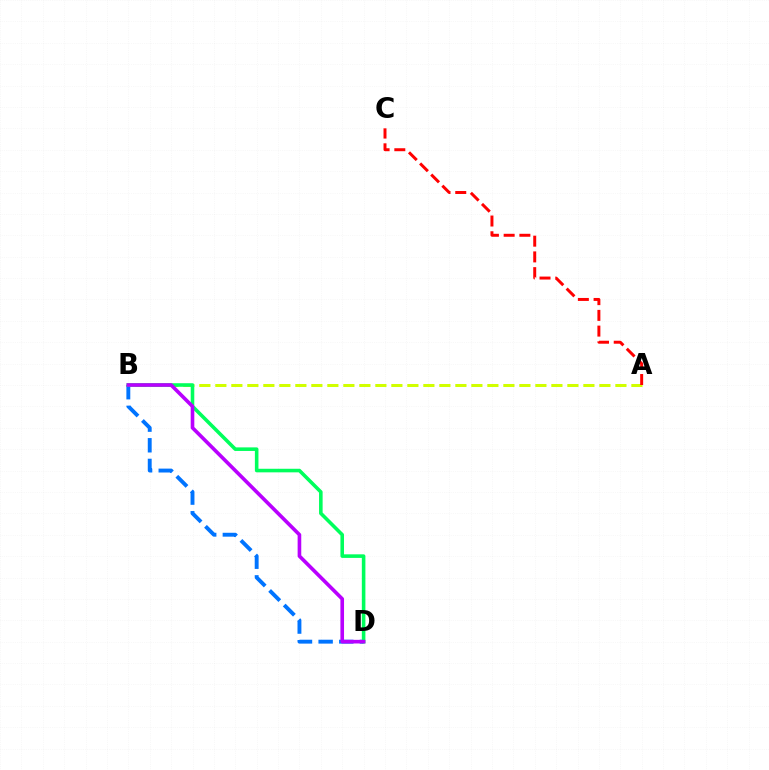{('A', 'B'): [{'color': '#d1ff00', 'line_style': 'dashed', 'thickness': 2.17}], ('B', 'D'): [{'color': '#0074ff', 'line_style': 'dashed', 'thickness': 2.8}, {'color': '#00ff5c', 'line_style': 'solid', 'thickness': 2.57}, {'color': '#b900ff', 'line_style': 'solid', 'thickness': 2.61}], ('A', 'C'): [{'color': '#ff0000', 'line_style': 'dashed', 'thickness': 2.14}]}